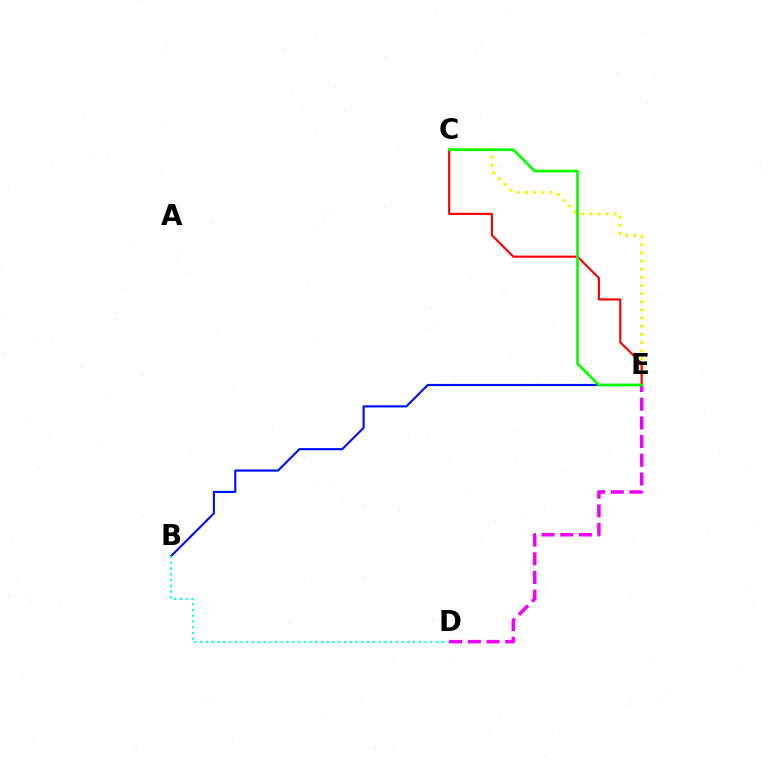{('D', 'E'): [{'color': '#ee00ff', 'line_style': 'dashed', 'thickness': 2.54}], ('C', 'E'): [{'color': '#fcf500', 'line_style': 'dotted', 'thickness': 2.21}, {'color': '#ff0000', 'line_style': 'solid', 'thickness': 1.55}, {'color': '#08ff00', 'line_style': 'solid', 'thickness': 1.93}], ('B', 'E'): [{'color': '#0010ff', 'line_style': 'solid', 'thickness': 1.55}], ('B', 'D'): [{'color': '#00fff6', 'line_style': 'dotted', 'thickness': 1.56}]}